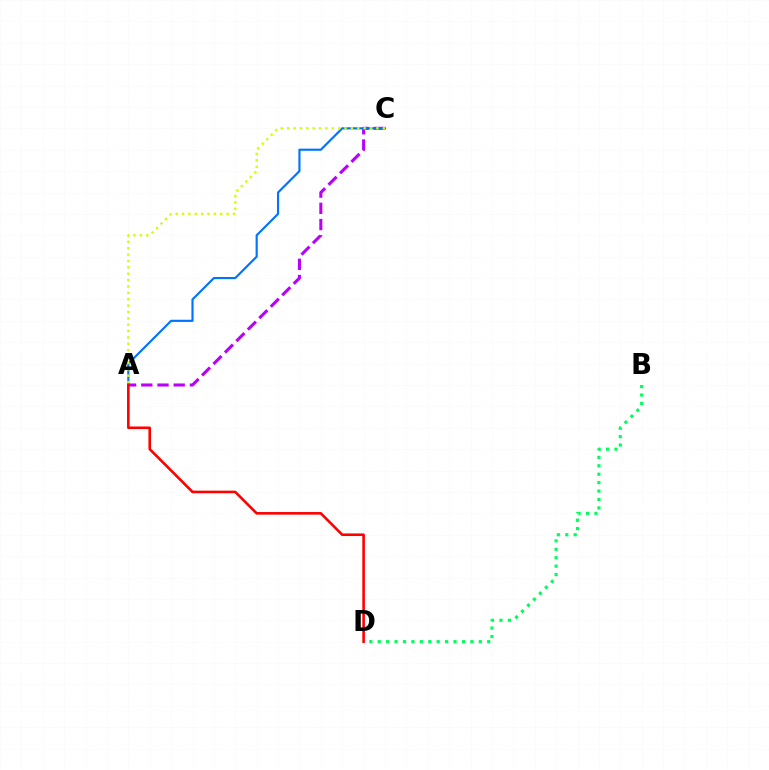{('A', 'C'): [{'color': '#b900ff', 'line_style': 'dashed', 'thickness': 2.2}, {'color': '#0074ff', 'line_style': 'solid', 'thickness': 1.56}, {'color': '#d1ff00', 'line_style': 'dotted', 'thickness': 1.73}], ('B', 'D'): [{'color': '#00ff5c', 'line_style': 'dotted', 'thickness': 2.29}], ('A', 'D'): [{'color': '#ff0000', 'line_style': 'solid', 'thickness': 1.87}]}